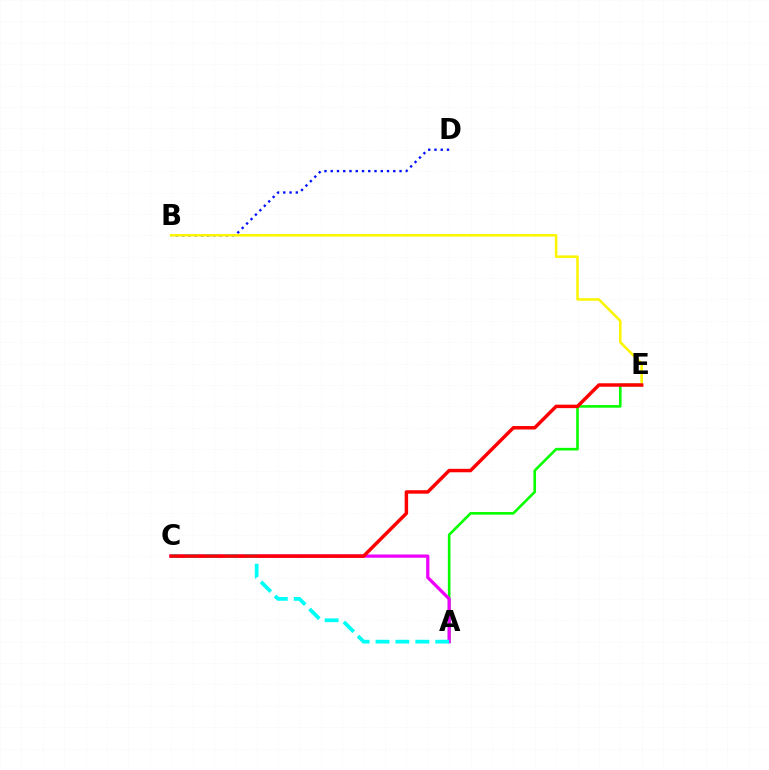{('A', 'E'): [{'color': '#08ff00', 'line_style': 'solid', 'thickness': 1.89}], ('B', 'D'): [{'color': '#0010ff', 'line_style': 'dotted', 'thickness': 1.7}], ('B', 'E'): [{'color': '#fcf500', 'line_style': 'solid', 'thickness': 1.83}], ('A', 'C'): [{'color': '#ee00ff', 'line_style': 'solid', 'thickness': 2.35}, {'color': '#00fff6', 'line_style': 'dashed', 'thickness': 2.7}], ('C', 'E'): [{'color': '#ff0000', 'line_style': 'solid', 'thickness': 2.49}]}